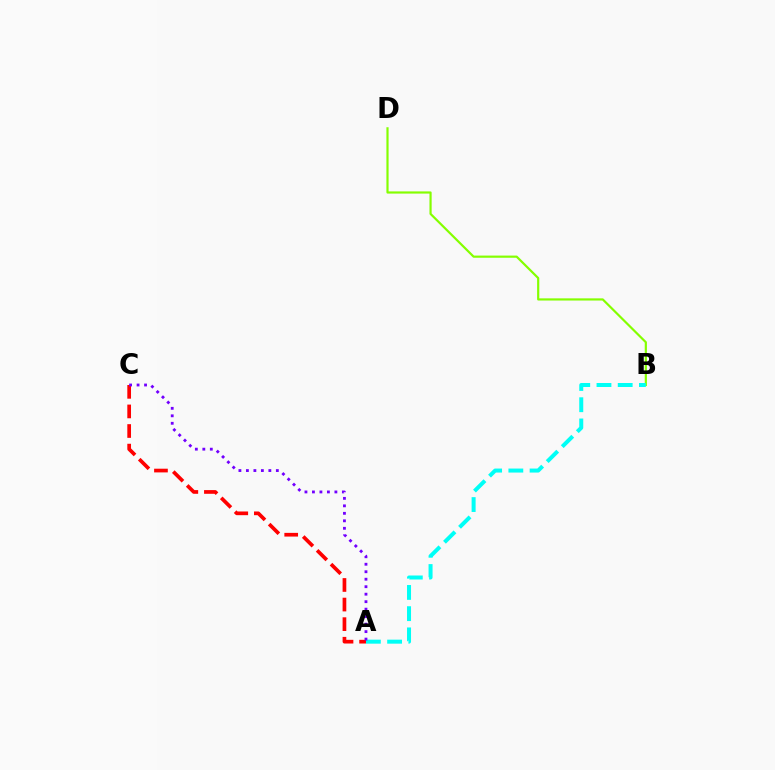{('B', 'D'): [{'color': '#84ff00', 'line_style': 'solid', 'thickness': 1.57}], ('A', 'B'): [{'color': '#00fff6', 'line_style': 'dashed', 'thickness': 2.88}], ('A', 'C'): [{'color': '#ff0000', 'line_style': 'dashed', 'thickness': 2.66}, {'color': '#7200ff', 'line_style': 'dotted', 'thickness': 2.03}]}